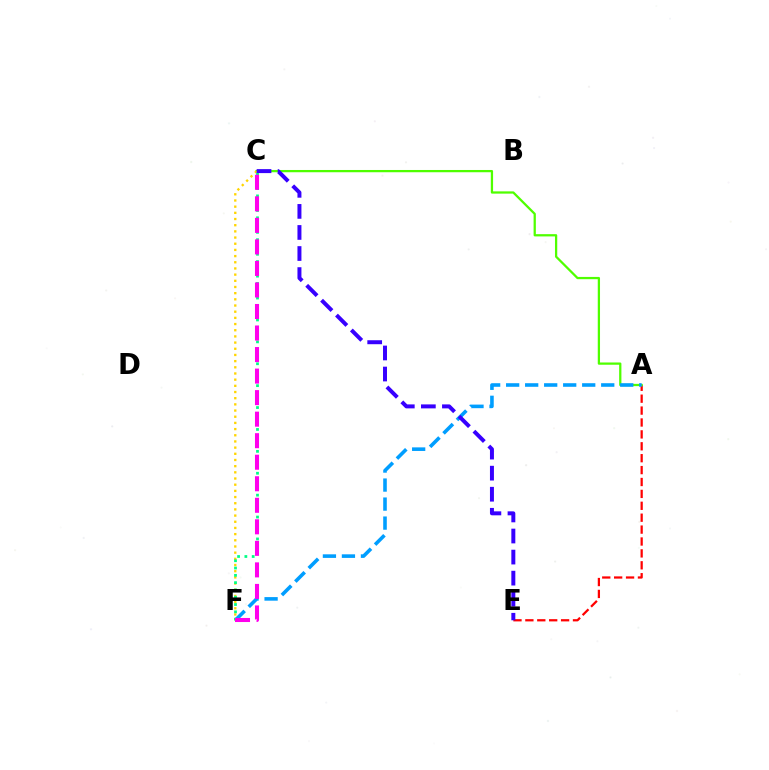{('A', 'E'): [{'color': '#ff0000', 'line_style': 'dashed', 'thickness': 1.62}], ('A', 'C'): [{'color': '#4fff00', 'line_style': 'solid', 'thickness': 1.63}], ('A', 'F'): [{'color': '#009eff', 'line_style': 'dashed', 'thickness': 2.58}], ('C', 'F'): [{'color': '#ffd500', 'line_style': 'dotted', 'thickness': 1.68}, {'color': '#00ff86', 'line_style': 'dotted', 'thickness': 1.98}, {'color': '#ff00ed', 'line_style': 'dashed', 'thickness': 2.93}], ('C', 'E'): [{'color': '#3700ff', 'line_style': 'dashed', 'thickness': 2.86}]}